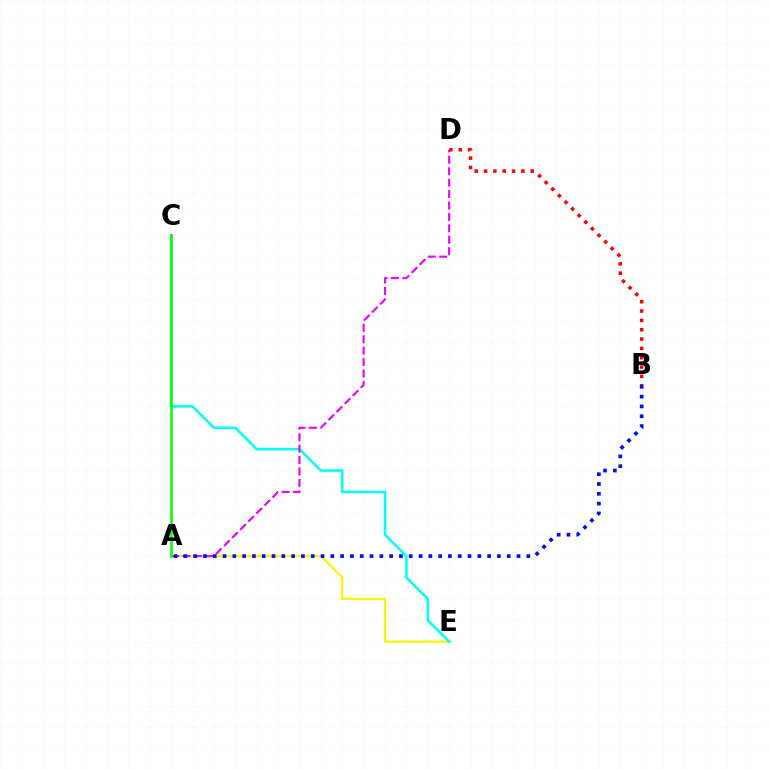{('A', 'E'): [{'color': '#fcf500', 'line_style': 'solid', 'thickness': 1.56}], ('C', 'E'): [{'color': '#00fff6', 'line_style': 'solid', 'thickness': 1.83}], ('A', 'D'): [{'color': '#ee00ff', 'line_style': 'dashed', 'thickness': 1.55}], ('A', 'B'): [{'color': '#0010ff', 'line_style': 'dotted', 'thickness': 2.66}], ('B', 'D'): [{'color': '#ff0000', 'line_style': 'dotted', 'thickness': 2.54}], ('A', 'C'): [{'color': '#08ff00', 'line_style': 'solid', 'thickness': 1.86}]}